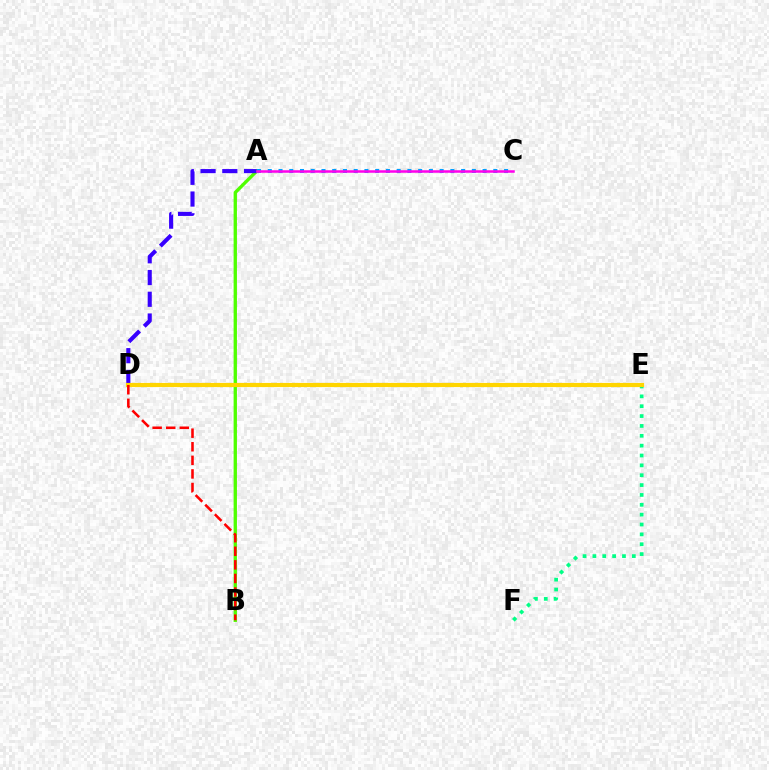{('E', 'F'): [{'color': '#00ff86', 'line_style': 'dotted', 'thickness': 2.68}], ('A', 'B'): [{'color': '#4fff00', 'line_style': 'solid', 'thickness': 2.4}], ('A', 'C'): [{'color': '#009eff', 'line_style': 'dotted', 'thickness': 2.92}, {'color': '#ff00ed', 'line_style': 'solid', 'thickness': 1.81}], ('A', 'D'): [{'color': '#3700ff', 'line_style': 'dashed', 'thickness': 2.95}], ('D', 'E'): [{'color': '#ffd500', 'line_style': 'solid', 'thickness': 2.99}], ('B', 'D'): [{'color': '#ff0000', 'line_style': 'dashed', 'thickness': 1.85}]}